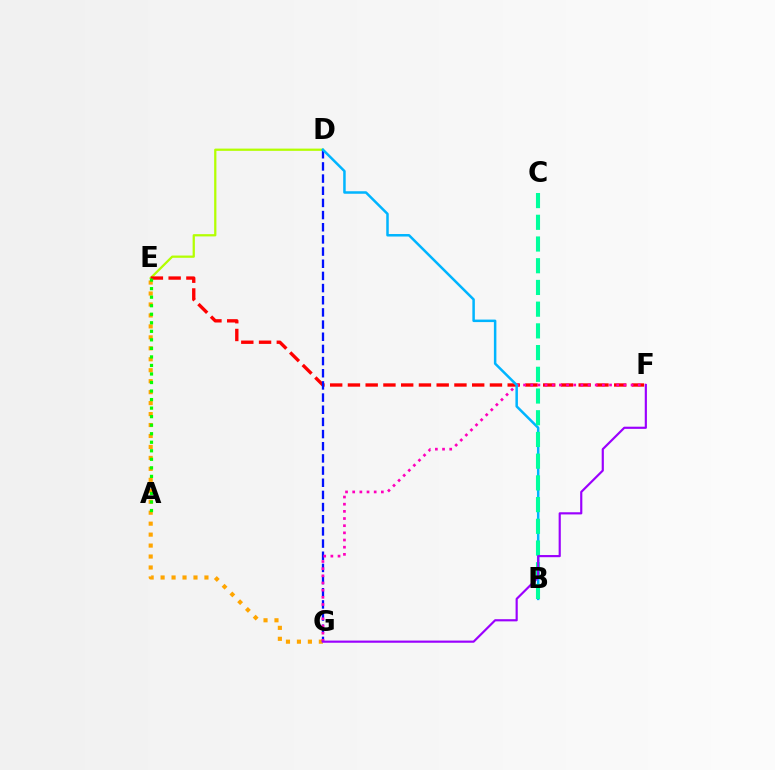{('D', 'E'): [{'color': '#b3ff00', 'line_style': 'solid', 'thickness': 1.62}], ('E', 'F'): [{'color': '#ff0000', 'line_style': 'dashed', 'thickness': 2.41}], ('E', 'G'): [{'color': '#ffa500', 'line_style': 'dotted', 'thickness': 2.98}], ('D', 'G'): [{'color': '#0010ff', 'line_style': 'dashed', 'thickness': 1.65}], ('F', 'G'): [{'color': '#ff00bd', 'line_style': 'dotted', 'thickness': 1.95}, {'color': '#9b00ff', 'line_style': 'solid', 'thickness': 1.56}], ('A', 'E'): [{'color': '#08ff00', 'line_style': 'dotted', 'thickness': 2.32}], ('B', 'D'): [{'color': '#00b5ff', 'line_style': 'solid', 'thickness': 1.8}], ('B', 'C'): [{'color': '#00ff9d', 'line_style': 'dashed', 'thickness': 2.95}]}